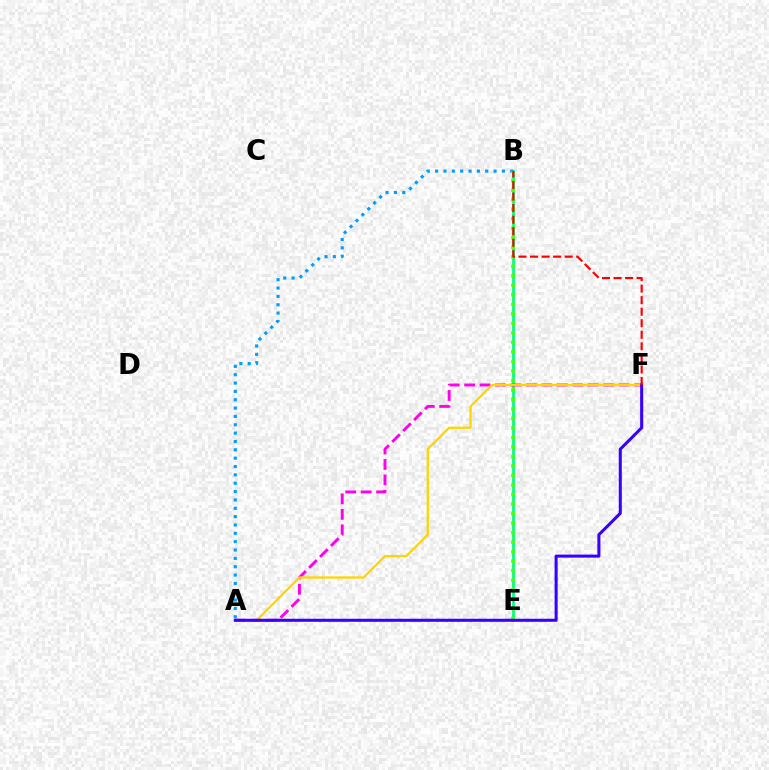{('B', 'E'): [{'color': '#00ff86', 'line_style': 'solid', 'thickness': 2.0}, {'color': '#4fff00', 'line_style': 'dotted', 'thickness': 2.58}], ('A', 'B'): [{'color': '#009eff', 'line_style': 'dotted', 'thickness': 2.27}], ('A', 'F'): [{'color': '#ff00ed', 'line_style': 'dashed', 'thickness': 2.1}, {'color': '#ffd500', 'line_style': 'solid', 'thickness': 1.65}, {'color': '#3700ff', 'line_style': 'solid', 'thickness': 2.19}], ('B', 'F'): [{'color': '#ff0000', 'line_style': 'dashed', 'thickness': 1.57}]}